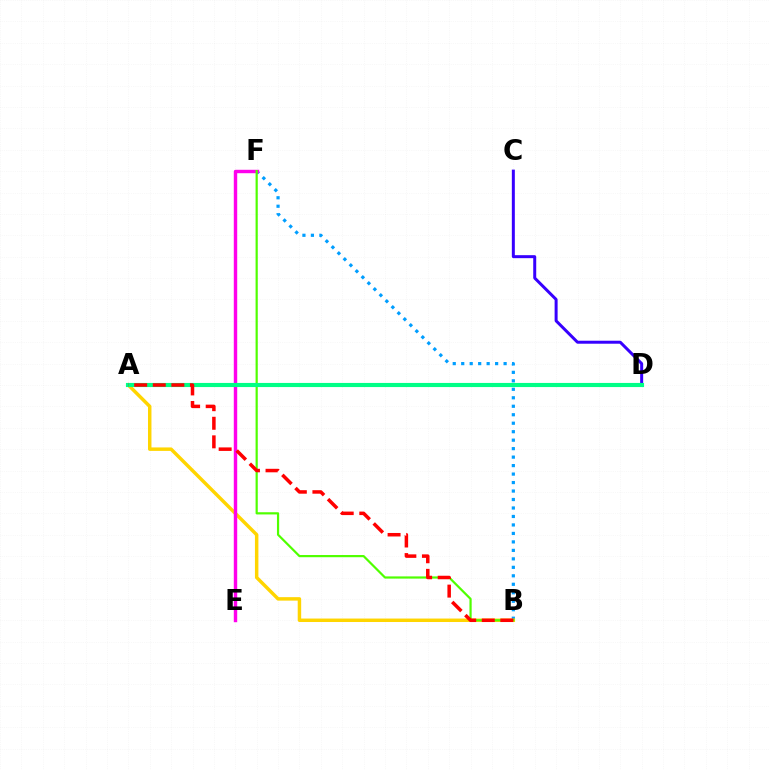{('B', 'F'): [{'color': '#009eff', 'line_style': 'dotted', 'thickness': 2.3}, {'color': '#4fff00', 'line_style': 'solid', 'thickness': 1.58}], ('A', 'B'): [{'color': '#ffd500', 'line_style': 'solid', 'thickness': 2.49}, {'color': '#ff0000', 'line_style': 'dashed', 'thickness': 2.52}], ('E', 'F'): [{'color': '#ff00ed', 'line_style': 'solid', 'thickness': 2.47}], ('C', 'D'): [{'color': '#3700ff', 'line_style': 'solid', 'thickness': 2.16}], ('A', 'D'): [{'color': '#00ff86', 'line_style': 'solid', 'thickness': 2.97}]}